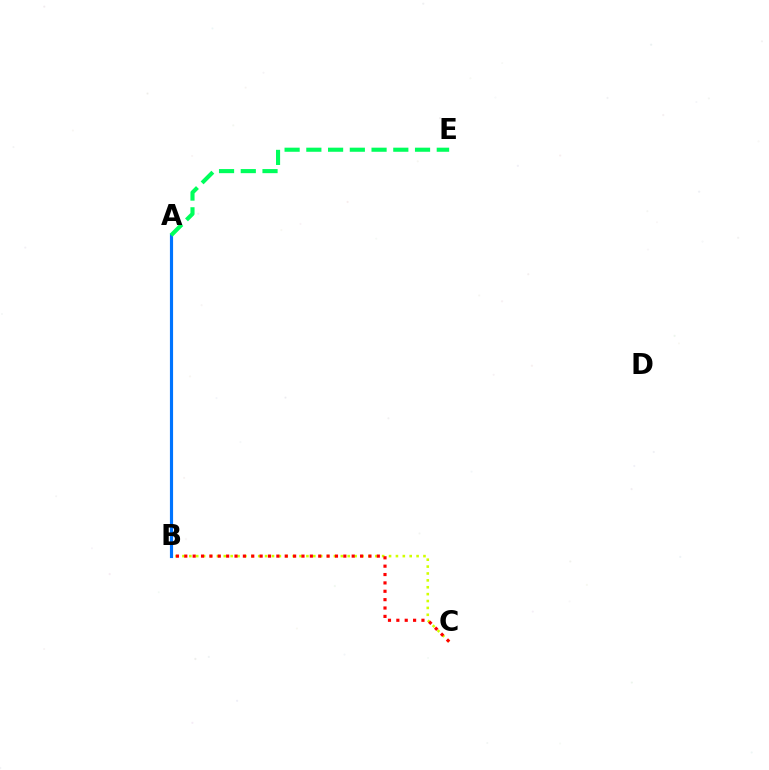{('A', 'B'): [{'color': '#b900ff', 'line_style': 'solid', 'thickness': 1.85}, {'color': '#0074ff', 'line_style': 'solid', 'thickness': 2.27}], ('B', 'C'): [{'color': '#d1ff00', 'line_style': 'dotted', 'thickness': 1.87}, {'color': '#ff0000', 'line_style': 'dotted', 'thickness': 2.27}], ('A', 'E'): [{'color': '#00ff5c', 'line_style': 'dashed', 'thickness': 2.95}]}